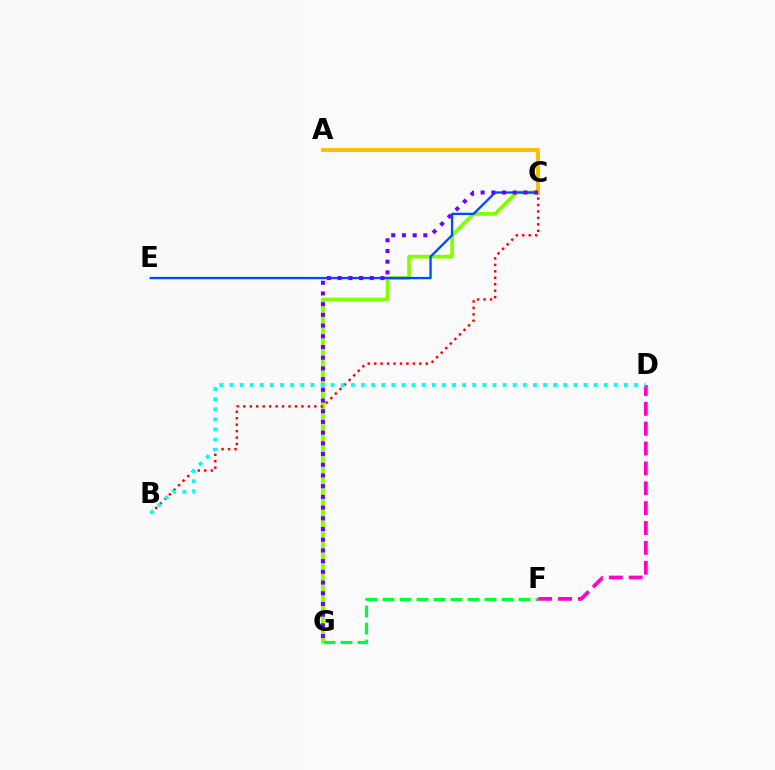{('C', 'G'): [{'color': '#84ff00', 'line_style': 'solid', 'thickness': 2.67}, {'color': '#7200ff', 'line_style': 'dotted', 'thickness': 2.91}], ('F', 'G'): [{'color': '#00ff39', 'line_style': 'dashed', 'thickness': 2.31}], ('C', 'E'): [{'color': '#004bff', 'line_style': 'solid', 'thickness': 1.68}], ('D', 'F'): [{'color': '#ff00cf', 'line_style': 'dashed', 'thickness': 2.7}], ('B', 'C'): [{'color': '#ff0000', 'line_style': 'dotted', 'thickness': 1.75}], ('B', 'D'): [{'color': '#00fff6', 'line_style': 'dotted', 'thickness': 2.75}], ('A', 'C'): [{'color': '#ffbd00', 'line_style': 'solid', 'thickness': 2.8}]}